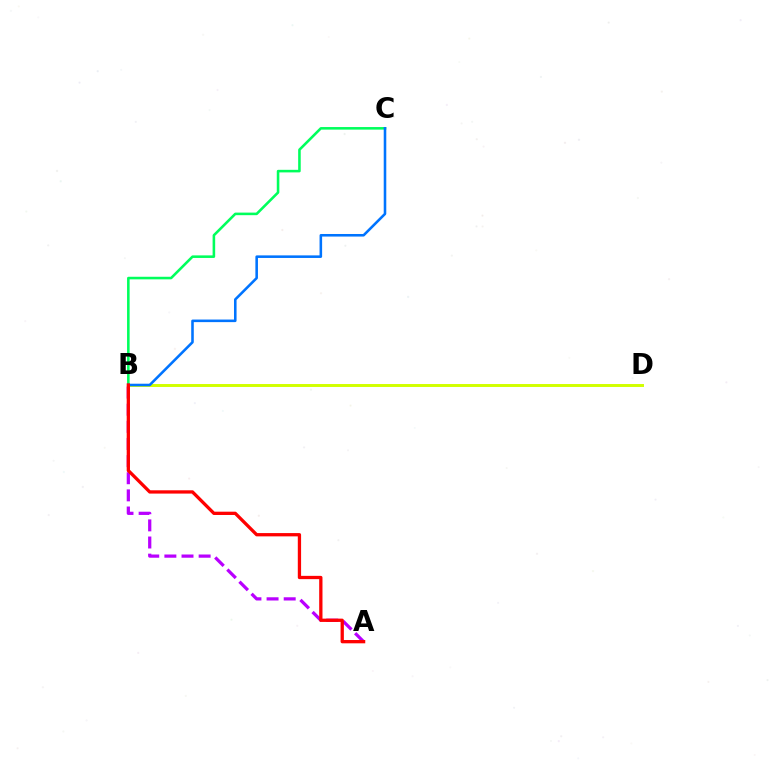{('A', 'B'): [{'color': '#b900ff', 'line_style': 'dashed', 'thickness': 2.33}, {'color': '#ff0000', 'line_style': 'solid', 'thickness': 2.37}], ('B', 'D'): [{'color': '#d1ff00', 'line_style': 'solid', 'thickness': 2.12}], ('B', 'C'): [{'color': '#00ff5c', 'line_style': 'solid', 'thickness': 1.85}, {'color': '#0074ff', 'line_style': 'solid', 'thickness': 1.85}]}